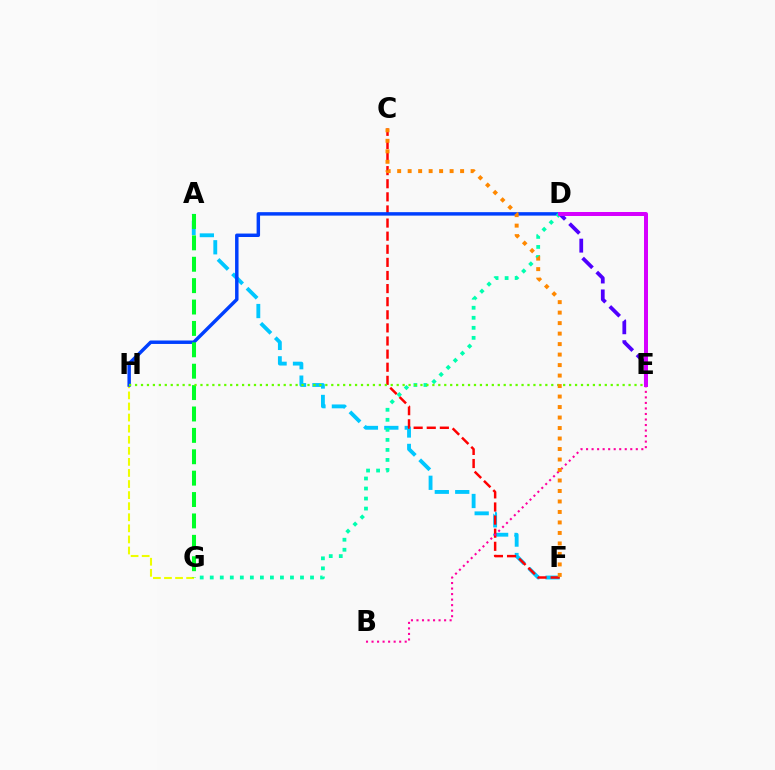{('A', 'F'): [{'color': '#00c7ff', 'line_style': 'dashed', 'thickness': 2.77}], ('D', 'E'): [{'color': '#4f00ff', 'line_style': 'dashed', 'thickness': 2.7}, {'color': '#d600ff', 'line_style': 'solid', 'thickness': 2.87}], ('G', 'H'): [{'color': '#eeff00', 'line_style': 'dashed', 'thickness': 1.51}], ('C', 'F'): [{'color': '#ff0000', 'line_style': 'dashed', 'thickness': 1.78}, {'color': '#ff8800', 'line_style': 'dotted', 'thickness': 2.85}], ('D', 'H'): [{'color': '#003fff', 'line_style': 'solid', 'thickness': 2.49}], ('B', 'E'): [{'color': '#ff00a0', 'line_style': 'dotted', 'thickness': 1.5}], ('A', 'G'): [{'color': '#00ff27', 'line_style': 'dashed', 'thickness': 2.91}], ('D', 'G'): [{'color': '#00ffaf', 'line_style': 'dotted', 'thickness': 2.72}], ('E', 'H'): [{'color': '#66ff00', 'line_style': 'dotted', 'thickness': 1.62}]}